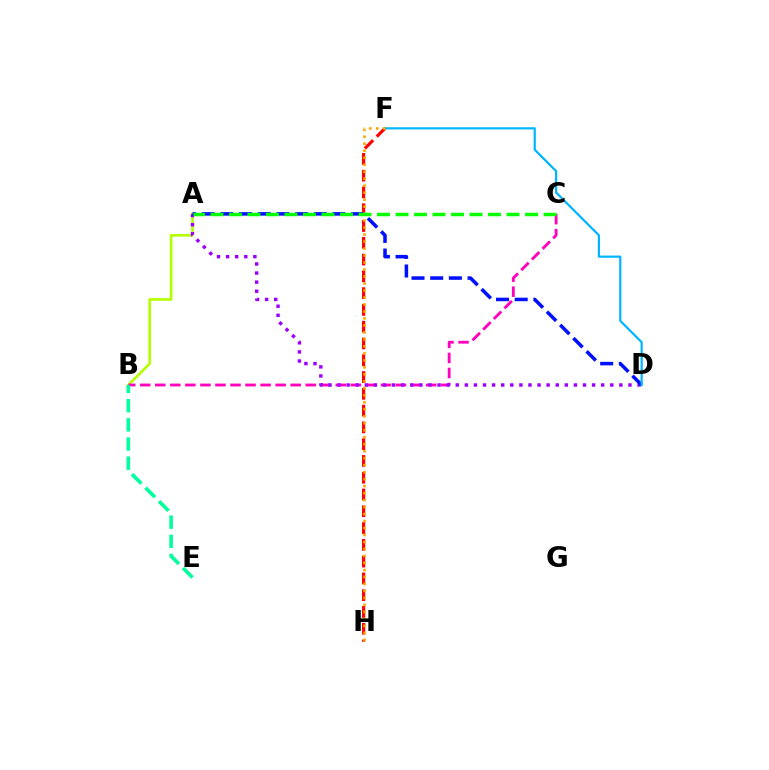{('F', 'H'): [{'color': '#ff0000', 'line_style': 'dashed', 'thickness': 2.28}, {'color': '#ffa500', 'line_style': 'dotted', 'thickness': 1.9}], ('A', 'B'): [{'color': '#b3ff00', 'line_style': 'solid', 'thickness': 1.91}], ('B', 'C'): [{'color': '#ff00bd', 'line_style': 'dashed', 'thickness': 2.04}], ('A', 'D'): [{'color': '#9b00ff', 'line_style': 'dotted', 'thickness': 2.47}, {'color': '#0010ff', 'line_style': 'dashed', 'thickness': 2.54}], ('D', 'F'): [{'color': '#00b5ff', 'line_style': 'solid', 'thickness': 1.59}], ('A', 'C'): [{'color': '#08ff00', 'line_style': 'dashed', 'thickness': 2.51}], ('B', 'E'): [{'color': '#00ff9d', 'line_style': 'dashed', 'thickness': 2.6}]}